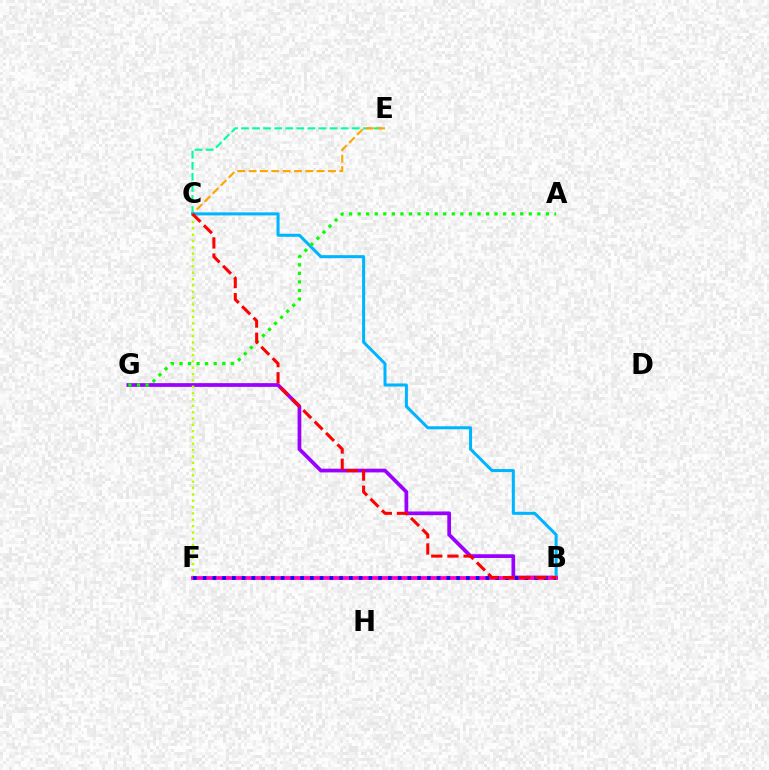{('C', 'E'): [{'color': '#00ff9d', 'line_style': 'dashed', 'thickness': 1.5}, {'color': '#ffa500', 'line_style': 'dashed', 'thickness': 1.54}], ('B', 'G'): [{'color': '#9b00ff', 'line_style': 'solid', 'thickness': 2.68}], ('B', 'C'): [{'color': '#00b5ff', 'line_style': 'solid', 'thickness': 2.18}, {'color': '#ff0000', 'line_style': 'dashed', 'thickness': 2.19}], ('C', 'F'): [{'color': '#b3ff00', 'line_style': 'dotted', 'thickness': 1.72}], ('B', 'F'): [{'color': '#ff00bd', 'line_style': 'solid', 'thickness': 2.7}, {'color': '#0010ff', 'line_style': 'dotted', 'thickness': 2.65}], ('A', 'G'): [{'color': '#08ff00', 'line_style': 'dotted', 'thickness': 2.32}]}